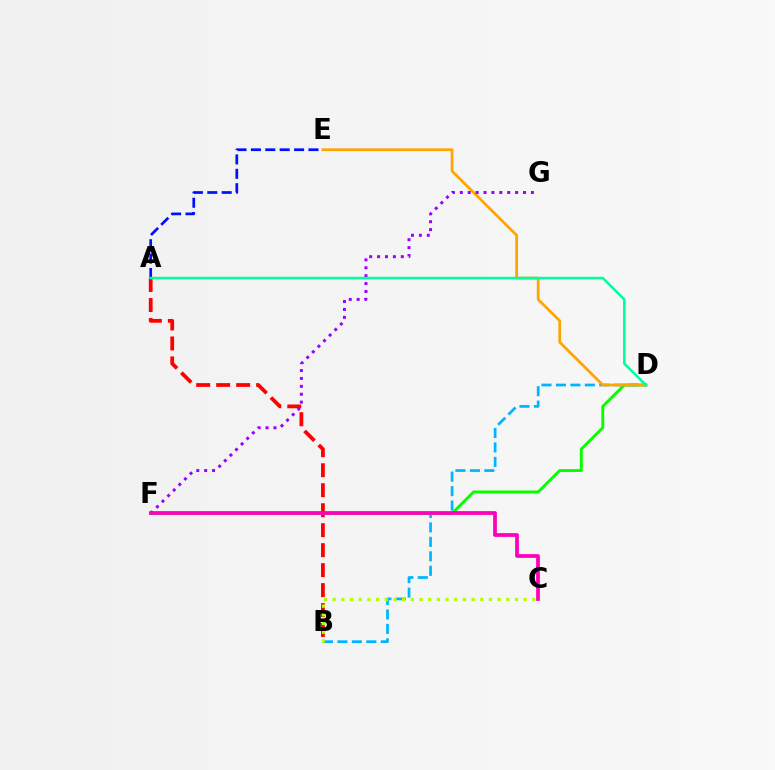{('A', 'E'): [{'color': '#0010ff', 'line_style': 'dashed', 'thickness': 1.96}], ('A', 'B'): [{'color': '#ff0000', 'line_style': 'dashed', 'thickness': 2.71}], ('D', 'F'): [{'color': '#08ff00', 'line_style': 'solid', 'thickness': 2.12}], ('B', 'D'): [{'color': '#00b5ff', 'line_style': 'dashed', 'thickness': 1.96}], ('D', 'E'): [{'color': '#ffa500', 'line_style': 'solid', 'thickness': 1.98}], ('F', 'G'): [{'color': '#9b00ff', 'line_style': 'dotted', 'thickness': 2.15}], ('A', 'D'): [{'color': '#00ff9d', 'line_style': 'solid', 'thickness': 1.82}], ('B', 'C'): [{'color': '#b3ff00', 'line_style': 'dotted', 'thickness': 2.36}], ('C', 'F'): [{'color': '#ff00bd', 'line_style': 'solid', 'thickness': 2.69}]}